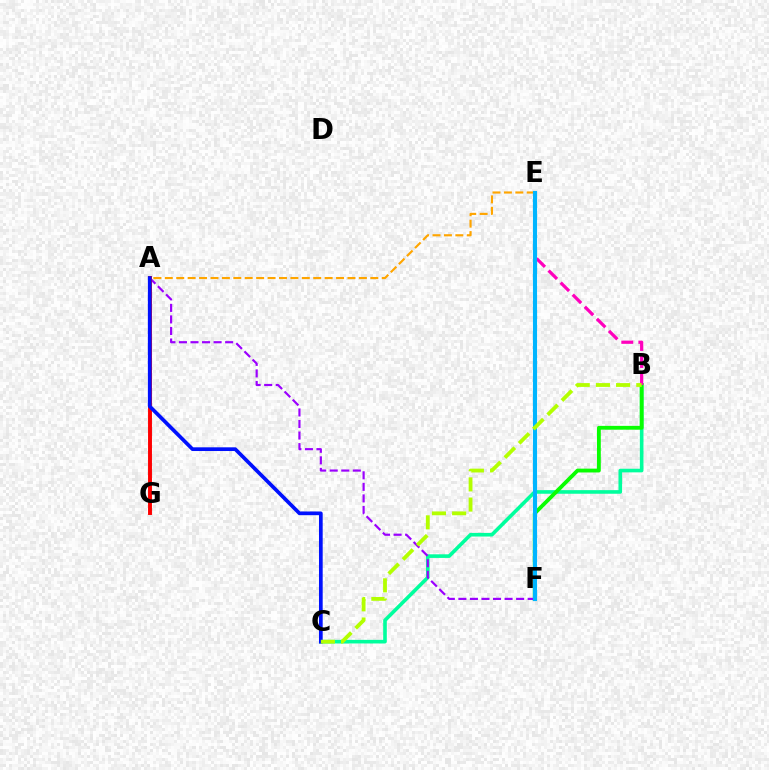{('B', 'C'): [{'color': '#00ff9d', 'line_style': 'solid', 'thickness': 2.6}, {'color': '#b3ff00', 'line_style': 'dashed', 'thickness': 2.74}], ('B', 'F'): [{'color': '#08ff00', 'line_style': 'solid', 'thickness': 2.75}], ('A', 'F'): [{'color': '#9b00ff', 'line_style': 'dashed', 'thickness': 1.57}], ('A', 'E'): [{'color': '#ffa500', 'line_style': 'dashed', 'thickness': 1.55}], ('A', 'G'): [{'color': '#ff0000', 'line_style': 'solid', 'thickness': 2.82}], ('A', 'C'): [{'color': '#0010ff', 'line_style': 'solid', 'thickness': 2.67}], ('B', 'E'): [{'color': '#ff00bd', 'line_style': 'dashed', 'thickness': 2.32}], ('E', 'F'): [{'color': '#00b5ff', 'line_style': 'solid', 'thickness': 2.97}]}